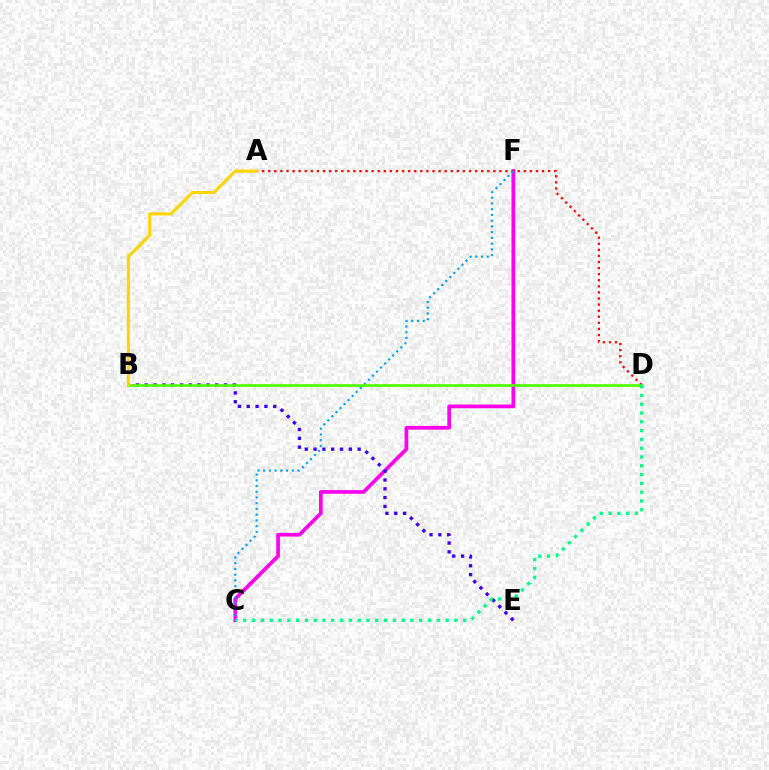{('C', 'F'): [{'color': '#ff00ed', 'line_style': 'solid', 'thickness': 2.67}, {'color': '#009eff', 'line_style': 'dotted', 'thickness': 1.56}], ('A', 'D'): [{'color': '#ff0000', 'line_style': 'dotted', 'thickness': 1.65}], ('B', 'E'): [{'color': '#3700ff', 'line_style': 'dotted', 'thickness': 2.4}], ('B', 'D'): [{'color': '#4fff00', 'line_style': 'solid', 'thickness': 1.92}], ('C', 'D'): [{'color': '#00ff86', 'line_style': 'dotted', 'thickness': 2.39}], ('A', 'B'): [{'color': '#ffd500', 'line_style': 'solid', 'thickness': 2.22}]}